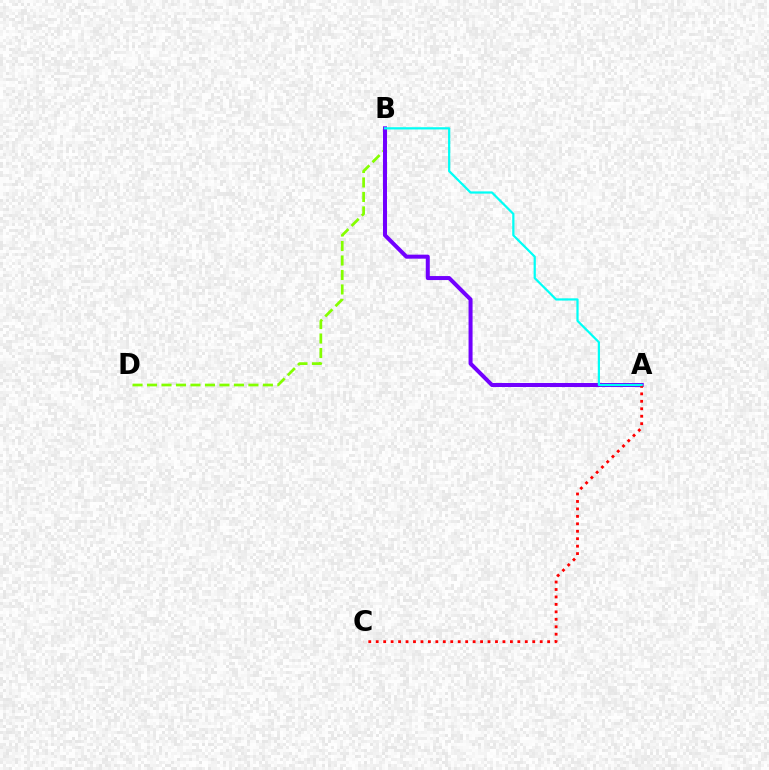{('B', 'D'): [{'color': '#84ff00', 'line_style': 'dashed', 'thickness': 1.97}], ('A', 'B'): [{'color': '#7200ff', 'line_style': 'solid', 'thickness': 2.89}, {'color': '#00fff6', 'line_style': 'solid', 'thickness': 1.6}], ('A', 'C'): [{'color': '#ff0000', 'line_style': 'dotted', 'thickness': 2.03}]}